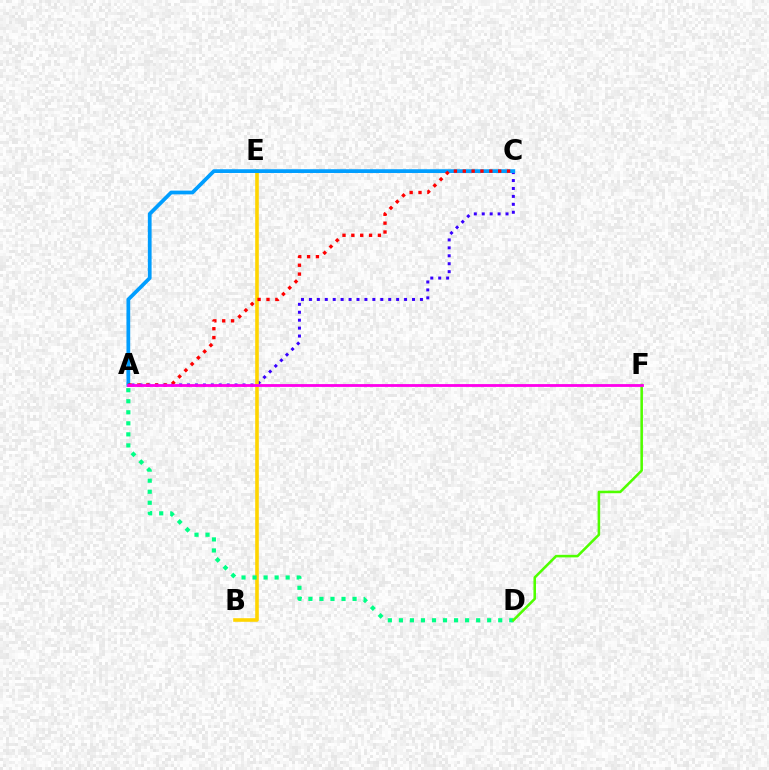{('A', 'C'): [{'color': '#3700ff', 'line_style': 'dotted', 'thickness': 2.15}, {'color': '#009eff', 'line_style': 'solid', 'thickness': 2.7}, {'color': '#ff0000', 'line_style': 'dotted', 'thickness': 2.41}], ('B', 'E'): [{'color': '#ffd500', 'line_style': 'solid', 'thickness': 2.59}], ('A', 'D'): [{'color': '#00ff86', 'line_style': 'dotted', 'thickness': 3.0}], ('D', 'F'): [{'color': '#4fff00', 'line_style': 'solid', 'thickness': 1.84}], ('A', 'F'): [{'color': '#ff00ed', 'line_style': 'solid', 'thickness': 2.03}]}